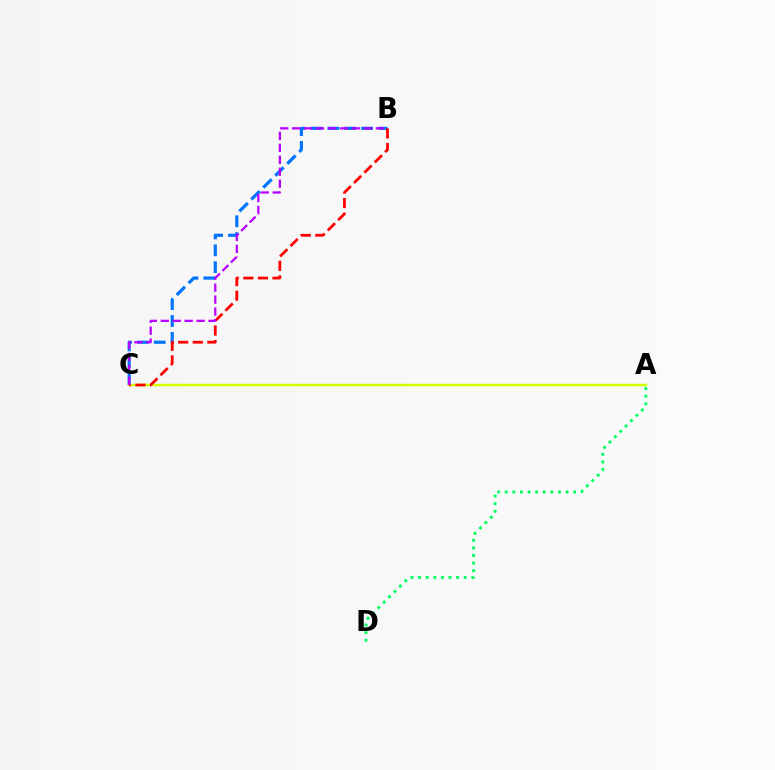{('B', 'C'): [{'color': '#0074ff', 'line_style': 'dashed', 'thickness': 2.29}, {'color': '#ff0000', 'line_style': 'dashed', 'thickness': 1.98}, {'color': '#b900ff', 'line_style': 'dashed', 'thickness': 1.62}], ('A', 'C'): [{'color': '#d1ff00', 'line_style': 'solid', 'thickness': 1.77}], ('A', 'D'): [{'color': '#00ff5c', 'line_style': 'dotted', 'thickness': 2.07}]}